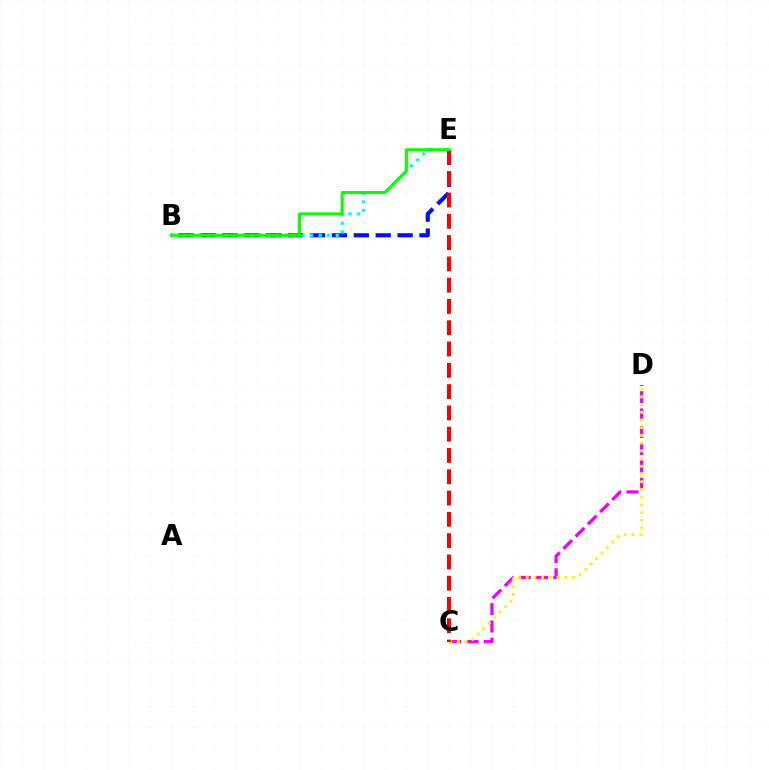{('B', 'E'): [{'color': '#0010ff', 'line_style': 'dashed', 'thickness': 2.97}, {'color': '#00fff6', 'line_style': 'dotted', 'thickness': 2.32}, {'color': '#08ff00', 'line_style': 'solid', 'thickness': 2.2}], ('C', 'D'): [{'color': '#ee00ff', 'line_style': 'dashed', 'thickness': 2.35}, {'color': '#fcf500', 'line_style': 'dotted', 'thickness': 2.1}], ('C', 'E'): [{'color': '#ff0000', 'line_style': 'dashed', 'thickness': 2.89}]}